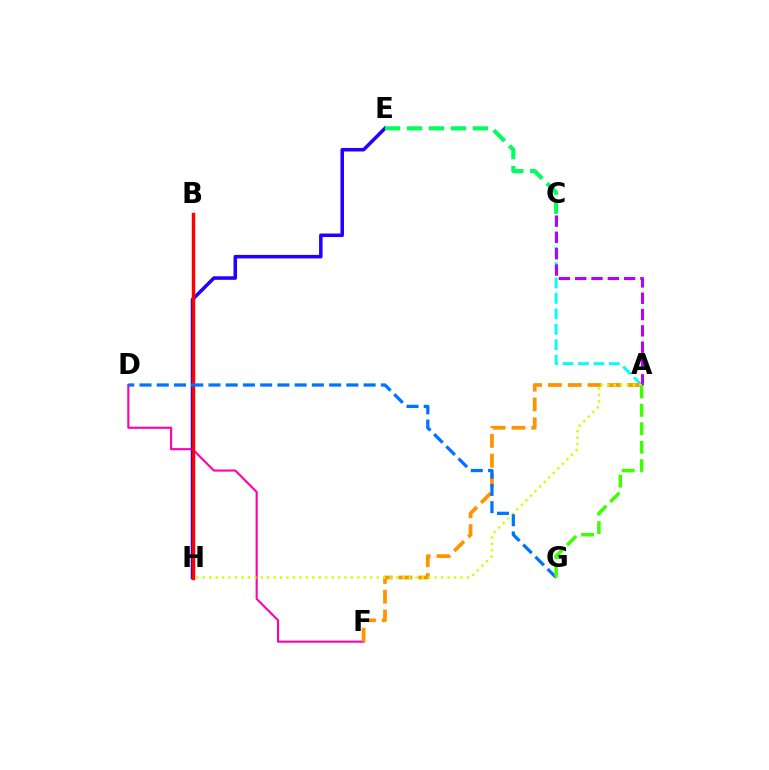{('D', 'F'): [{'color': '#ff00ac', 'line_style': 'solid', 'thickness': 1.52}], ('E', 'H'): [{'color': '#2500ff', 'line_style': 'solid', 'thickness': 2.55}], ('B', 'H'): [{'color': '#ff0000', 'line_style': 'solid', 'thickness': 2.49}], ('A', 'C'): [{'color': '#00fff6', 'line_style': 'dashed', 'thickness': 2.1}, {'color': '#b900ff', 'line_style': 'dashed', 'thickness': 2.22}], ('C', 'E'): [{'color': '#00ff5c', 'line_style': 'dashed', 'thickness': 2.98}], ('A', 'F'): [{'color': '#ff9400', 'line_style': 'dashed', 'thickness': 2.69}], ('A', 'H'): [{'color': '#d1ff00', 'line_style': 'dotted', 'thickness': 1.75}], ('D', 'G'): [{'color': '#0074ff', 'line_style': 'dashed', 'thickness': 2.34}], ('A', 'G'): [{'color': '#3dff00', 'line_style': 'dashed', 'thickness': 2.5}]}